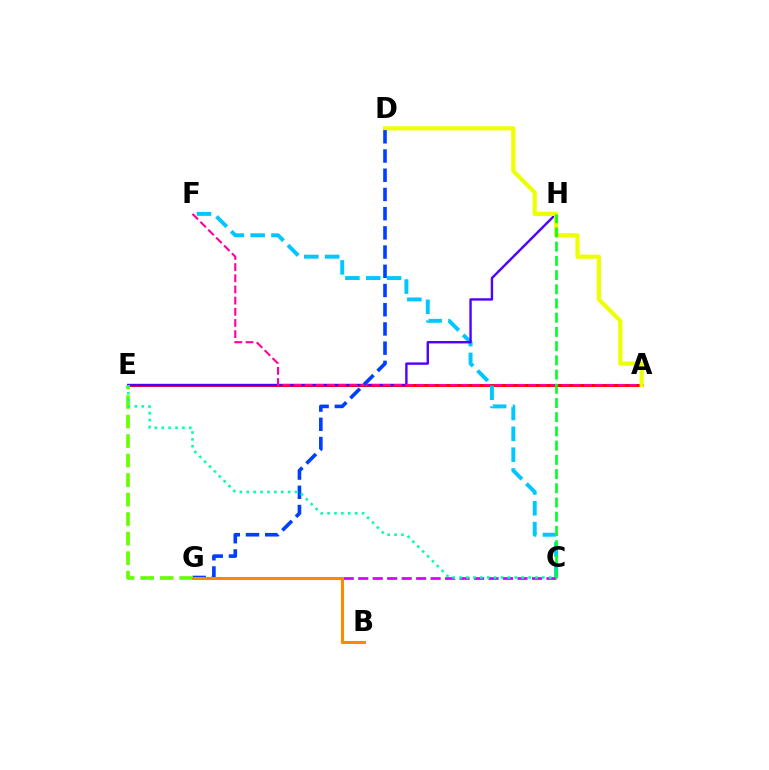{('A', 'E'): [{'color': '#ff0000', 'line_style': 'solid', 'thickness': 2.1}], ('C', 'F'): [{'color': '#00c7ff', 'line_style': 'dashed', 'thickness': 2.83}], ('C', 'G'): [{'color': '#d600ff', 'line_style': 'dashed', 'thickness': 1.97}], ('E', 'H'): [{'color': '#4f00ff', 'line_style': 'solid', 'thickness': 1.72}], ('A', 'F'): [{'color': '#ff00a0', 'line_style': 'dashed', 'thickness': 1.52}], ('A', 'D'): [{'color': '#eeff00', 'line_style': 'solid', 'thickness': 3.0}], ('C', 'H'): [{'color': '#00ff27', 'line_style': 'dashed', 'thickness': 1.93}], ('D', 'G'): [{'color': '#003fff', 'line_style': 'dashed', 'thickness': 2.61}], ('E', 'G'): [{'color': '#66ff00', 'line_style': 'dashed', 'thickness': 2.65}], ('B', 'G'): [{'color': '#ff8800', 'line_style': 'solid', 'thickness': 2.21}], ('C', 'E'): [{'color': '#00ffaf', 'line_style': 'dotted', 'thickness': 1.87}]}